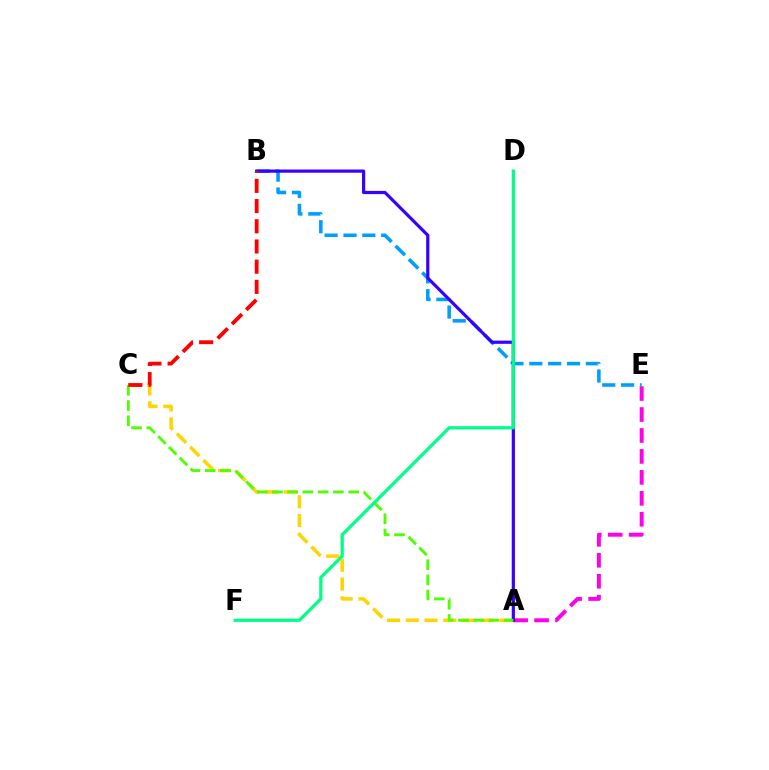{('A', 'E'): [{'color': '#ff00ed', 'line_style': 'dashed', 'thickness': 2.85}], ('A', 'C'): [{'color': '#ffd500', 'line_style': 'dashed', 'thickness': 2.55}, {'color': '#4fff00', 'line_style': 'dashed', 'thickness': 2.07}], ('B', 'E'): [{'color': '#009eff', 'line_style': 'dashed', 'thickness': 2.56}], ('A', 'B'): [{'color': '#3700ff', 'line_style': 'solid', 'thickness': 2.3}], ('B', 'C'): [{'color': '#ff0000', 'line_style': 'dashed', 'thickness': 2.74}], ('D', 'F'): [{'color': '#00ff86', 'line_style': 'solid', 'thickness': 2.33}]}